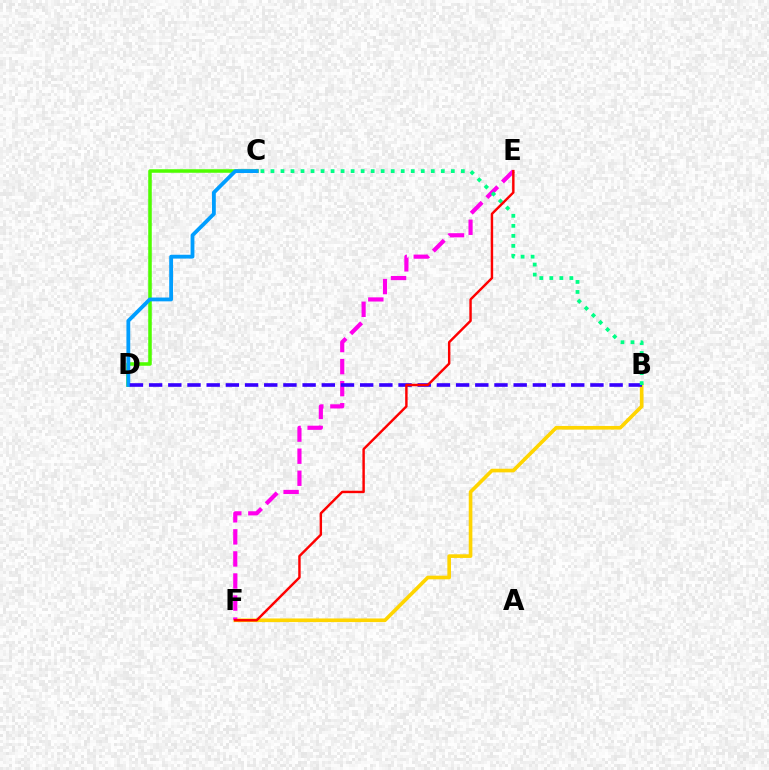{('C', 'D'): [{'color': '#4fff00', 'line_style': 'solid', 'thickness': 2.54}, {'color': '#009eff', 'line_style': 'solid', 'thickness': 2.74}], ('B', 'F'): [{'color': '#ffd500', 'line_style': 'solid', 'thickness': 2.62}], ('E', 'F'): [{'color': '#ff00ed', 'line_style': 'dashed', 'thickness': 3.0}, {'color': '#ff0000', 'line_style': 'solid', 'thickness': 1.75}], ('B', 'D'): [{'color': '#3700ff', 'line_style': 'dashed', 'thickness': 2.61}], ('B', 'C'): [{'color': '#00ff86', 'line_style': 'dotted', 'thickness': 2.72}]}